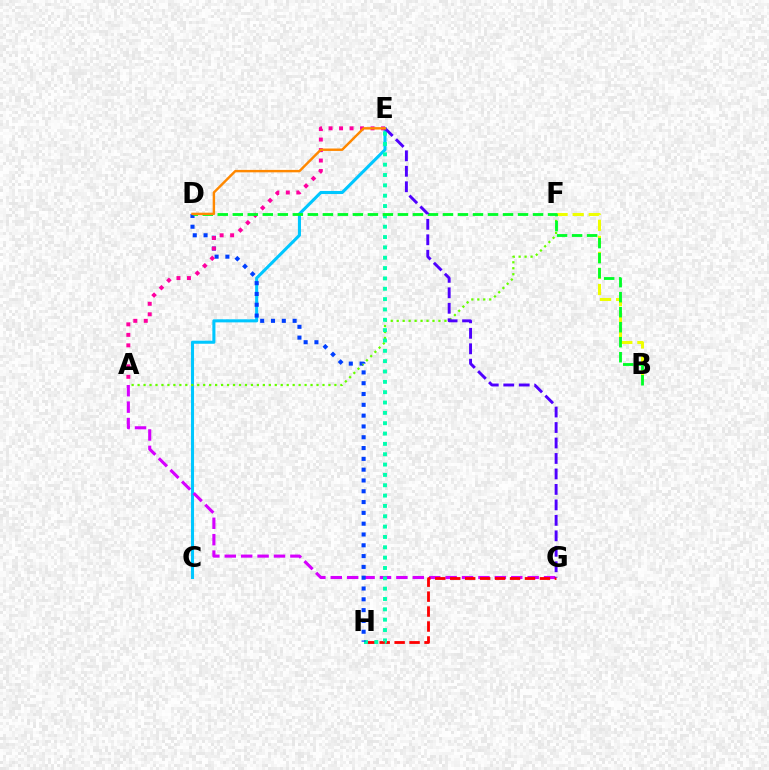{('B', 'F'): [{'color': '#eeff00', 'line_style': 'dashed', 'thickness': 2.18}], ('C', 'E'): [{'color': '#00c7ff', 'line_style': 'solid', 'thickness': 2.21}], ('A', 'G'): [{'color': '#d600ff', 'line_style': 'dashed', 'thickness': 2.23}], ('A', 'F'): [{'color': '#66ff00', 'line_style': 'dotted', 'thickness': 1.62}], ('G', 'H'): [{'color': '#ff0000', 'line_style': 'dashed', 'thickness': 2.03}], ('E', 'H'): [{'color': '#00ffaf', 'line_style': 'dotted', 'thickness': 2.81}], ('D', 'H'): [{'color': '#003fff', 'line_style': 'dotted', 'thickness': 2.94}], ('A', 'E'): [{'color': '#ff00a0', 'line_style': 'dotted', 'thickness': 2.85}], ('B', 'D'): [{'color': '#00ff27', 'line_style': 'dashed', 'thickness': 2.04}], ('E', 'G'): [{'color': '#4f00ff', 'line_style': 'dashed', 'thickness': 2.1}], ('D', 'E'): [{'color': '#ff8800', 'line_style': 'solid', 'thickness': 1.75}]}